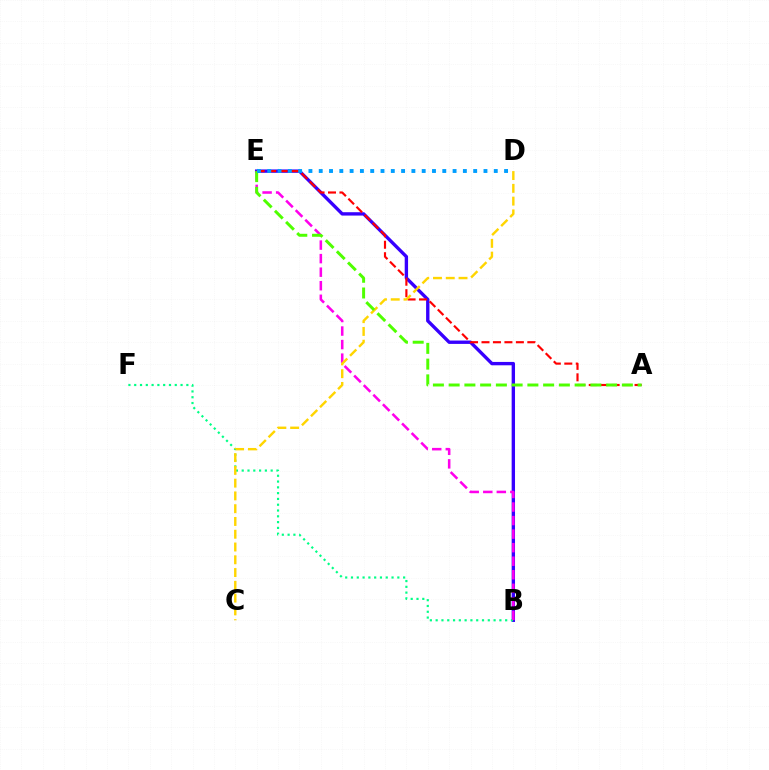{('B', 'E'): [{'color': '#3700ff', 'line_style': 'solid', 'thickness': 2.42}, {'color': '#ff00ed', 'line_style': 'dashed', 'thickness': 1.84}], ('B', 'F'): [{'color': '#00ff86', 'line_style': 'dotted', 'thickness': 1.57}], ('A', 'E'): [{'color': '#ff0000', 'line_style': 'dashed', 'thickness': 1.56}, {'color': '#4fff00', 'line_style': 'dashed', 'thickness': 2.14}], ('C', 'D'): [{'color': '#ffd500', 'line_style': 'dashed', 'thickness': 1.74}], ('D', 'E'): [{'color': '#009eff', 'line_style': 'dotted', 'thickness': 2.8}]}